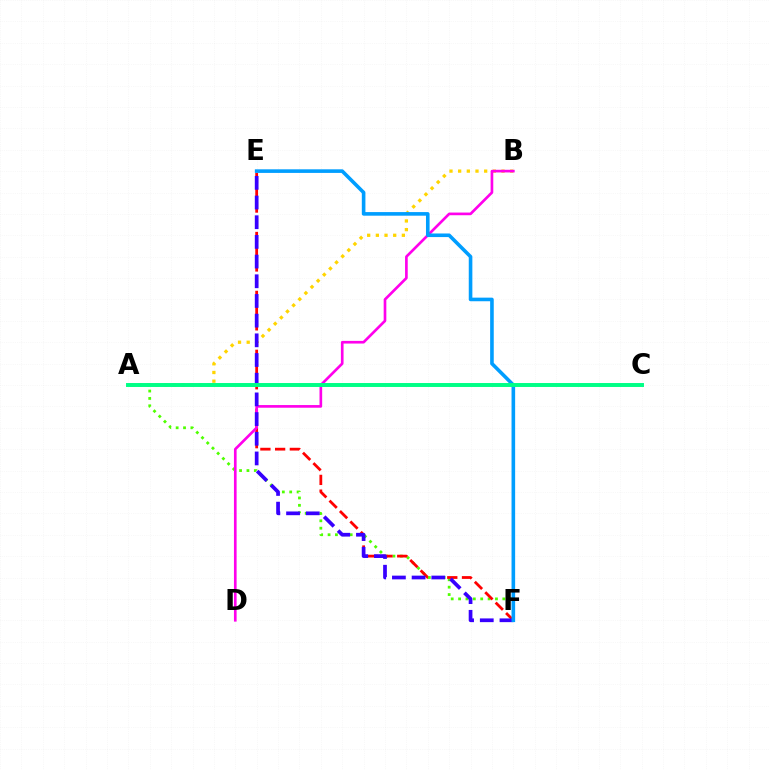{('A', 'B'): [{'color': '#ffd500', 'line_style': 'dotted', 'thickness': 2.36}], ('A', 'F'): [{'color': '#4fff00', 'line_style': 'dotted', 'thickness': 2.0}], ('E', 'F'): [{'color': '#ff0000', 'line_style': 'dashed', 'thickness': 2.0}, {'color': '#3700ff', 'line_style': 'dashed', 'thickness': 2.67}, {'color': '#009eff', 'line_style': 'solid', 'thickness': 2.59}], ('B', 'D'): [{'color': '#ff00ed', 'line_style': 'solid', 'thickness': 1.92}], ('A', 'C'): [{'color': '#00ff86', 'line_style': 'solid', 'thickness': 2.84}]}